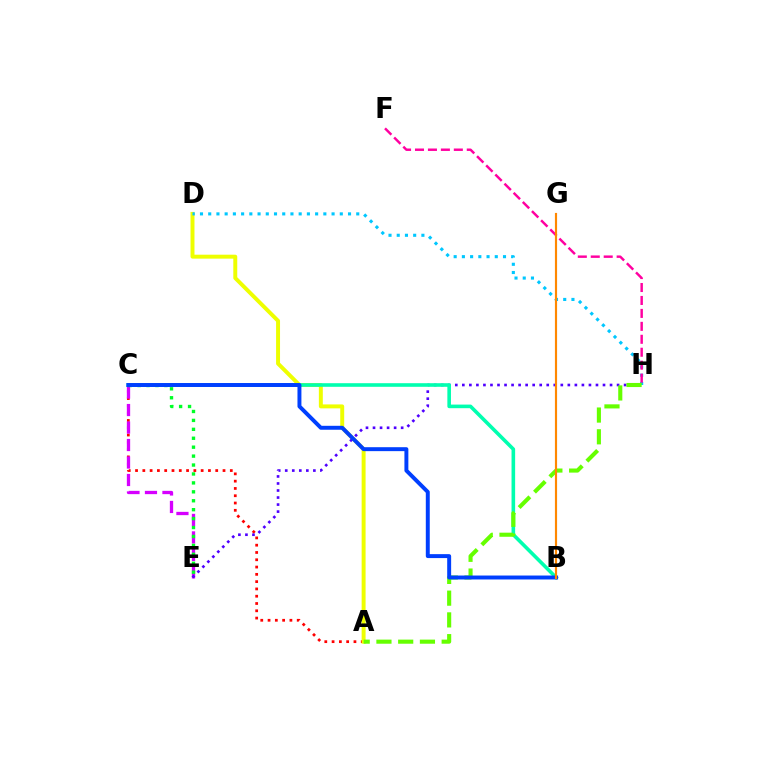{('A', 'C'): [{'color': '#ff0000', 'line_style': 'dotted', 'thickness': 1.98}], ('C', 'E'): [{'color': '#d600ff', 'line_style': 'dashed', 'thickness': 2.38}, {'color': '#00ff27', 'line_style': 'dotted', 'thickness': 2.43}], ('A', 'D'): [{'color': '#eeff00', 'line_style': 'solid', 'thickness': 2.84}], ('E', 'H'): [{'color': '#4f00ff', 'line_style': 'dotted', 'thickness': 1.91}], ('B', 'C'): [{'color': '#00ffaf', 'line_style': 'solid', 'thickness': 2.59}, {'color': '#003fff', 'line_style': 'solid', 'thickness': 2.84}], ('D', 'H'): [{'color': '#00c7ff', 'line_style': 'dotted', 'thickness': 2.23}], ('F', 'H'): [{'color': '#ff00a0', 'line_style': 'dashed', 'thickness': 1.76}], ('A', 'H'): [{'color': '#66ff00', 'line_style': 'dashed', 'thickness': 2.95}], ('B', 'G'): [{'color': '#ff8800', 'line_style': 'solid', 'thickness': 1.56}]}